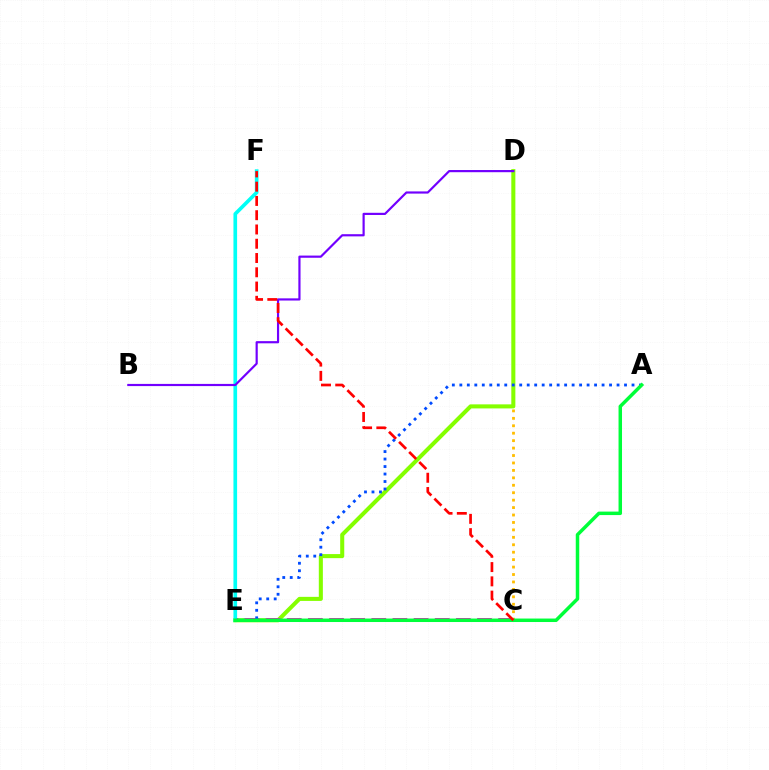{('C', 'D'): [{'color': '#ffbd00', 'line_style': 'dotted', 'thickness': 2.02}], ('D', 'E'): [{'color': '#84ff00', 'line_style': 'solid', 'thickness': 2.92}], ('C', 'E'): [{'color': '#ff00cf', 'line_style': 'dashed', 'thickness': 2.87}], ('E', 'F'): [{'color': '#00fff6', 'line_style': 'solid', 'thickness': 2.64}], ('B', 'D'): [{'color': '#7200ff', 'line_style': 'solid', 'thickness': 1.57}], ('A', 'E'): [{'color': '#004bff', 'line_style': 'dotted', 'thickness': 2.03}, {'color': '#00ff39', 'line_style': 'solid', 'thickness': 2.51}], ('C', 'F'): [{'color': '#ff0000', 'line_style': 'dashed', 'thickness': 1.94}]}